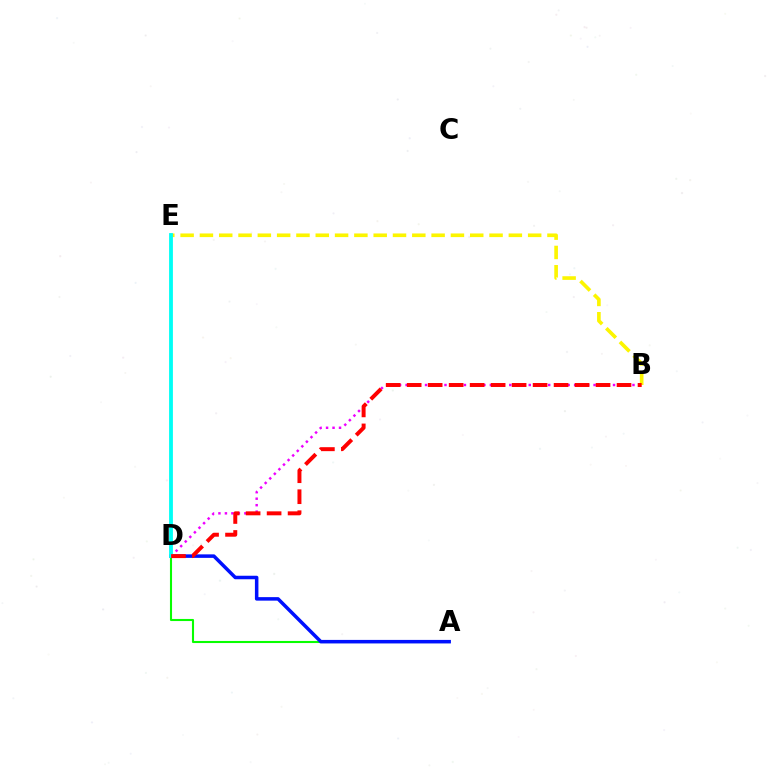{('A', 'D'): [{'color': '#08ff00', 'line_style': 'solid', 'thickness': 1.51}, {'color': '#0010ff', 'line_style': 'solid', 'thickness': 2.53}], ('B', 'D'): [{'color': '#ee00ff', 'line_style': 'dotted', 'thickness': 1.76}, {'color': '#ff0000', 'line_style': 'dashed', 'thickness': 2.85}], ('B', 'E'): [{'color': '#fcf500', 'line_style': 'dashed', 'thickness': 2.62}], ('D', 'E'): [{'color': '#00fff6', 'line_style': 'solid', 'thickness': 2.75}]}